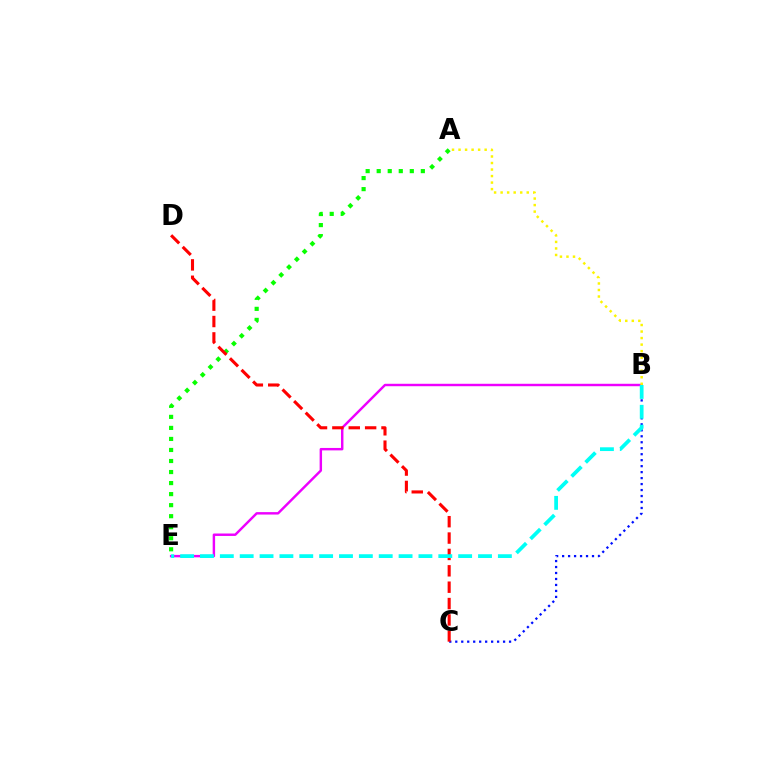{('B', 'E'): [{'color': '#ee00ff', 'line_style': 'solid', 'thickness': 1.75}, {'color': '#00fff6', 'line_style': 'dashed', 'thickness': 2.7}], ('B', 'C'): [{'color': '#0010ff', 'line_style': 'dotted', 'thickness': 1.62}], ('A', 'E'): [{'color': '#08ff00', 'line_style': 'dotted', 'thickness': 3.0}], ('A', 'B'): [{'color': '#fcf500', 'line_style': 'dotted', 'thickness': 1.77}], ('C', 'D'): [{'color': '#ff0000', 'line_style': 'dashed', 'thickness': 2.22}]}